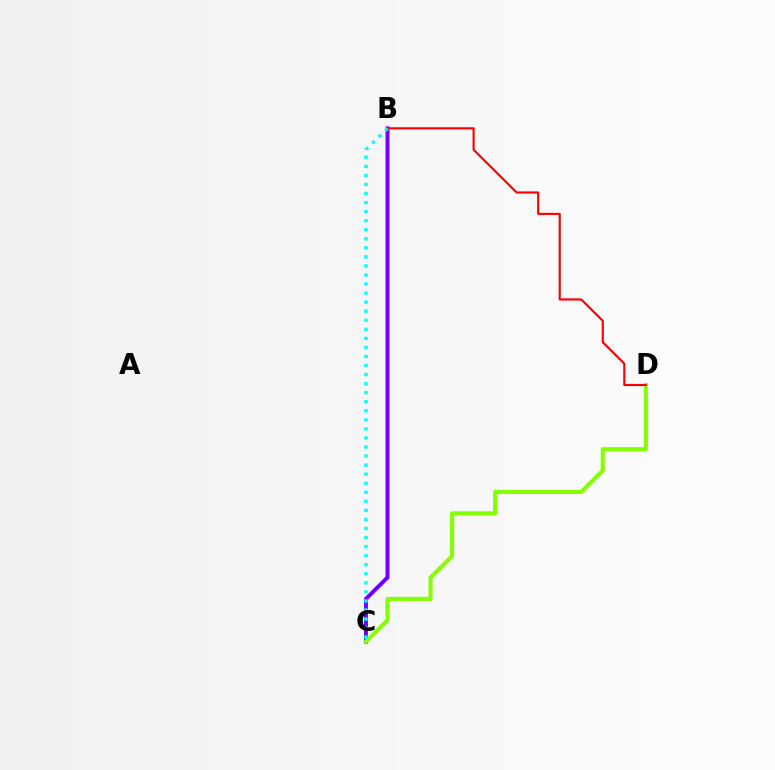{('B', 'C'): [{'color': '#7200ff', 'line_style': 'solid', 'thickness': 2.86}, {'color': '#00fff6', 'line_style': 'dotted', 'thickness': 2.46}], ('C', 'D'): [{'color': '#84ff00', 'line_style': 'solid', 'thickness': 2.95}], ('B', 'D'): [{'color': '#ff0000', 'line_style': 'solid', 'thickness': 1.56}]}